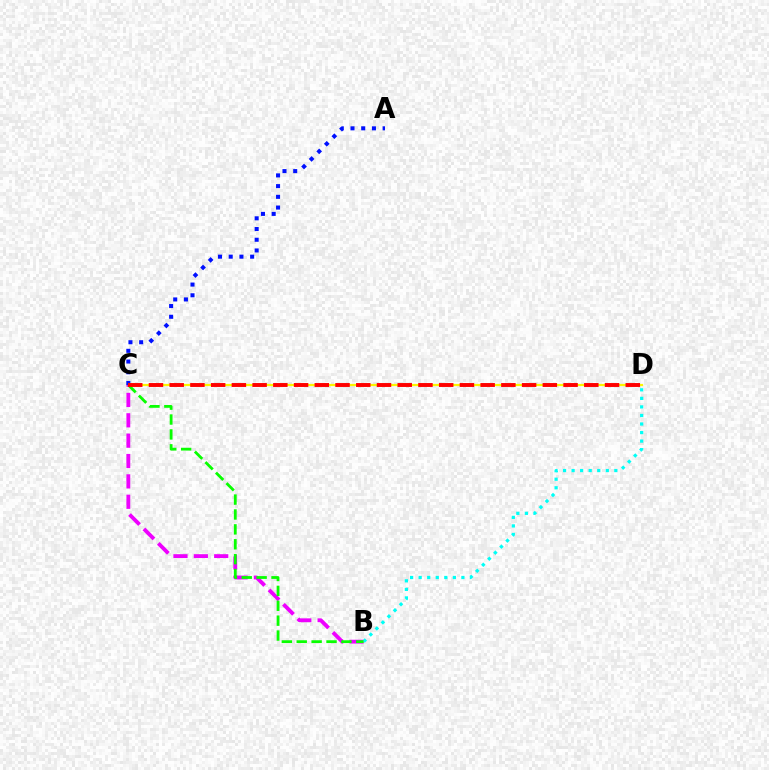{('C', 'D'): [{'color': '#fcf500', 'line_style': 'solid', 'thickness': 1.6}, {'color': '#ff0000', 'line_style': 'dashed', 'thickness': 2.82}], ('B', 'C'): [{'color': '#ee00ff', 'line_style': 'dashed', 'thickness': 2.77}, {'color': '#08ff00', 'line_style': 'dashed', 'thickness': 2.02}], ('B', 'D'): [{'color': '#00fff6', 'line_style': 'dotted', 'thickness': 2.32}], ('A', 'C'): [{'color': '#0010ff', 'line_style': 'dotted', 'thickness': 2.91}]}